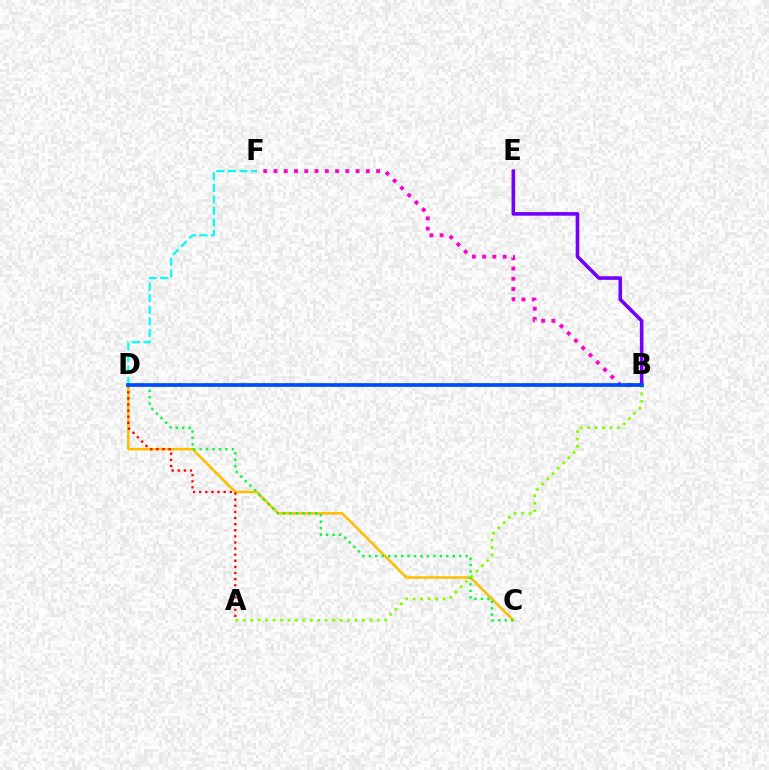{('C', 'D'): [{'color': '#ffbd00', 'line_style': 'solid', 'thickness': 1.83}, {'color': '#00ff39', 'line_style': 'dotted', 'thickness': 1.75}], ('B', 'F'): [{'color': '#ff00cf', 'line_style': 'dotted', 'thickness': 2.79}], ('A', 'B'): [{'color': '#84ff00', 'line_style': 'dotted', 'thickness': 2.02}], ('A', 'D'): [{'color': '#ff0000', 'line_style': 'dotted', 'thickness': 1.66}], ('B', 'E'): [{'color': '#7200ff', 'line_style': 'solid', 'thickness': 2.59}], ('D', 'F'): [{'color': '#00fff6', 'line_style': 'dashed', 'thickness': 1.57}], ('B', 'D'): [{'color': '#004bff', 'line_style': 'solid', 'thickness': 2.67}]}